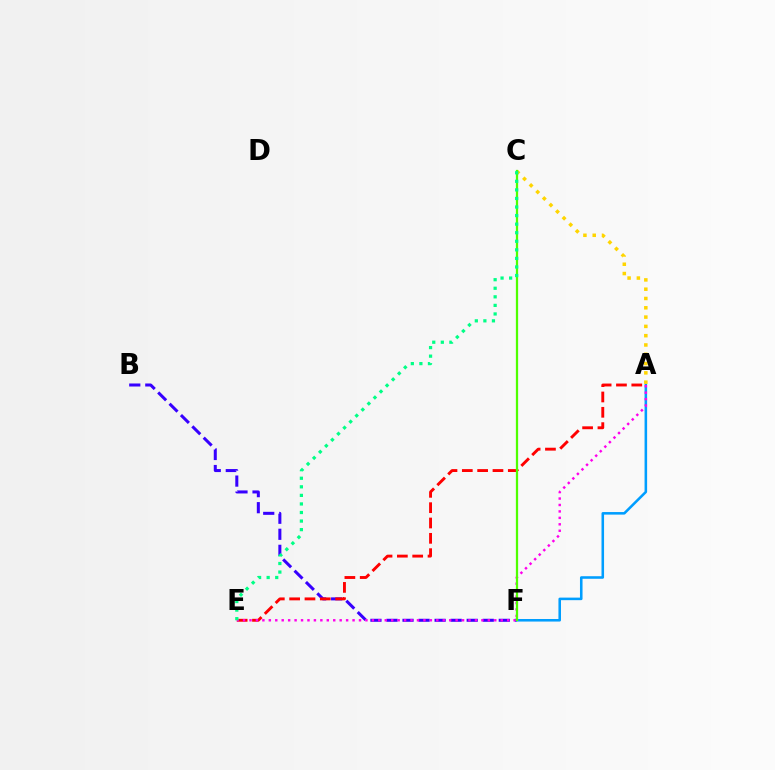{('B', 'F'): [{'color': '#3700ff', 'line_style': 'dashed', 'thickness': 2.18}], ('A', 'F'): [{'color': '#009eff', 'line_style': 'solid', 'thickness': 1.84}], ('A', 'E'): [{'color': '#ff0000', 'line_style': 'dashed', 'thickness': 2.08}, {'color': '#ff00ed', 'line_style': 'dotted', 'thickness': 1.75}], ('A', 'C'): [{'color': '#ffd500', 'line_style': 'dotted', 'thickness': 2.53}], ('C', 'F'): [{'color': '#4fff00', 'line_style': 'solid', 'thickness': 1.62}], ('C', 'E'): [{'color': '#00ff86', 'line_style': 'dotted', 'thickness': 2.33}]}